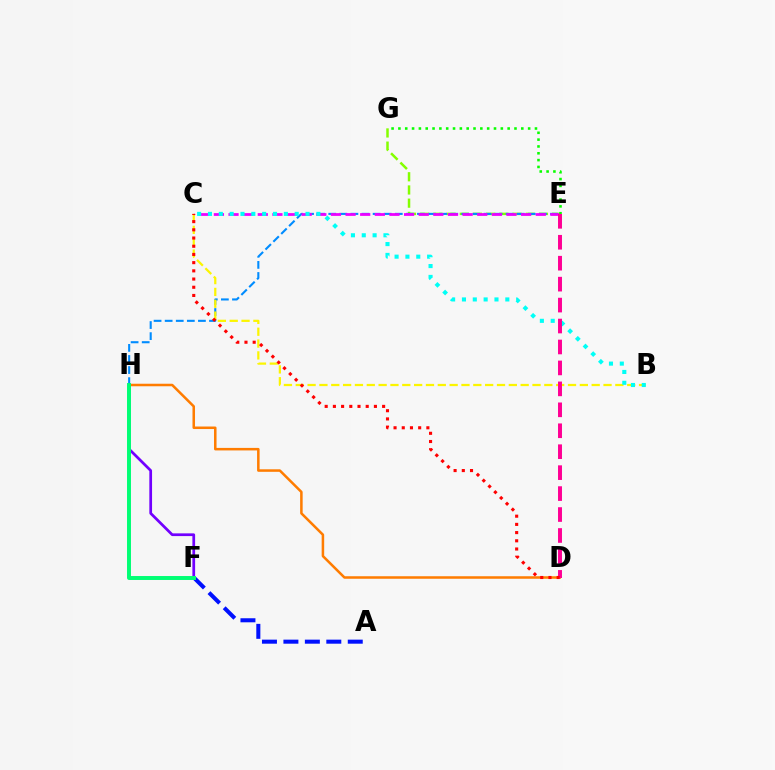{('E', 'G'): [{'color': '#84ff00', 'line_style': 'dashed', 'thickness': 1.79}, {'color': '#08ff00', 'line_style': 'dotted', 'thickness': 1.86}], ('E', 'H'): [{'color': '#008cff', 'line_style': 'dashed', 'thickness': 1.51}], ('B', 'C'): [{'color': '#fcf500', 'line_style': 'dashed', 'thickness': 1.61}, {'color': '#00fff6', 'line_style': 'dotted', 'thickness': 2.95}], ('F', 'H'): [{'color': '#7200ff', 'line_style': 'solid', 'thickness': 1.96}, {'color': '#00ff74', 'line_style': 'solid', 'thickness': 2.84}], ('A', 'F'): [{'color': '#0010ff', 'line_style': 'dashed', 'thickness': 2.91}], ('C', 'E'): [{'color': '#ee00ff', 'line_style': 'dashed', 'thickness': 1.99}], ('D', 'H'): [{'color': '#ff7c00', 'line_style': 'solid', 'thickness': 1.82}], ('D', 'E'): [{'color': '#ff0094', 'line_style': 'dashed', 'thickness': 2.85}], ('C', 'D'): [{'color': '#ff0000', 'line_style': 'dotted', 'thickness': 2.23}]}